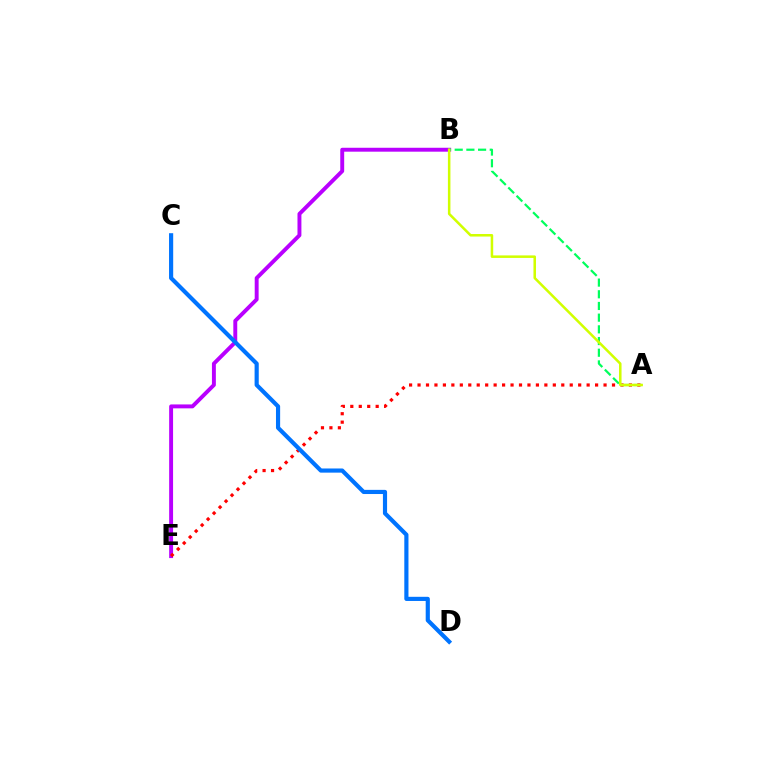{('B', 'E'): [{'color': '#b900ff', 'line_style': 'solid', 'thickness': 2.82}], ('A', 'B'): [{'color': '#00ff5c', 'line_style': 'dashed', 'thickness': 1.59}, {'color': '#d1ff00', 'line_style': 'solid', 'thickness': 1.82}], ('A', 'E'): [{'color': '#ff0000', 'line_style': 'dotted', 'thickness': 2.3}], ('C', 'D'): [{'color': '#0074ff', 'line_style': 'solid', 'thickness': 2.99}]}